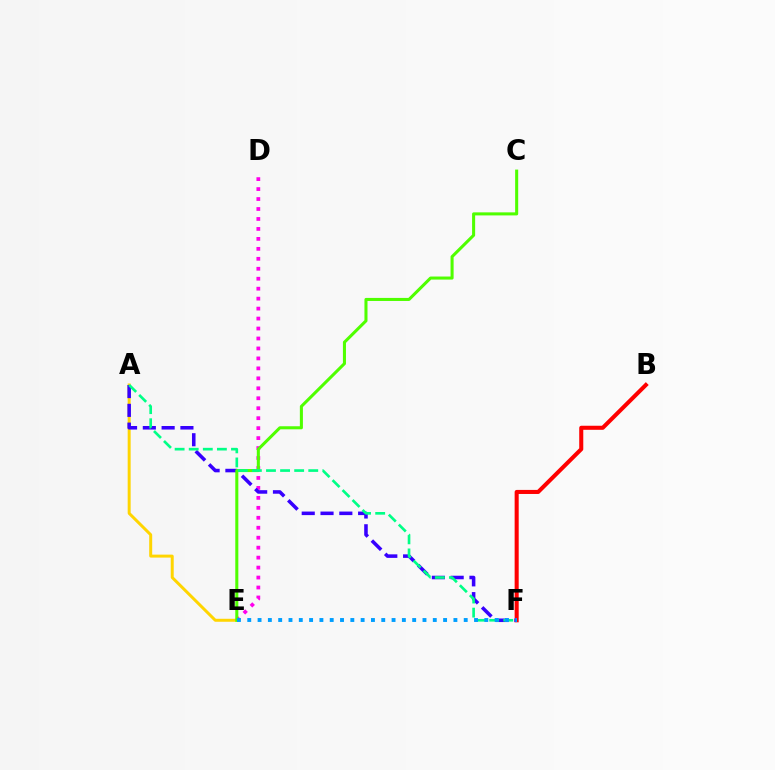{('A', 'E'): [{'color': '#ffd500', 'line_style': 'solid', 'thickness': 2.14}], ('B', 'F'): [{'color': '#ff0000', 'line_style': 'solid', 'thickness': 2.92}], ('D', 'E'): [{'color': '#ff00ed', 'line_style': 'dotted', 'thickness': 2.71}], ('A', 'F'): [{'color': '#3700ff', 'line_style': 'dashed', 'thickness': 2.55}, {'color': '#00ff86', 'line_style': 'dashed', 'thickness': 1.91}], ('C', 'E'): [{'color': '#4fff00', 'line_style': 'solid', 'thickness': 2.2}], ('E', 'F'): [{'color': '#009eff', 'line_style': 'dotted', 'thickness': 2.8}]}